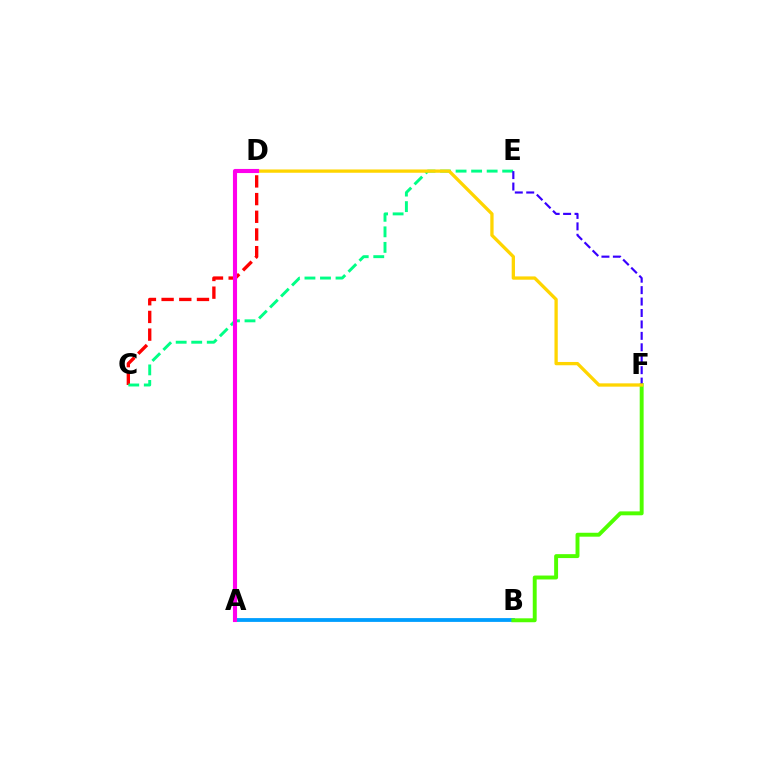{('C', 'D'): [{'color': '#ff0000', 'line_style': 'dashed', 'thickness': 2.4}], ('A', 'B'): [{'color': '#009eff', 'line_style': 'solid', 'thickness': 2.74}], ('C', 'E'): [{'color': '#00ff86', 'line_style': 'dashed', 'thickness': 2.11}], ('B', 'F'): [{'color': '#4fff00', 'line_style': 'solid', 'thickness': 2.82}], ('E', 'F'): [{'color': '#3700ff', 'line_style': 'dashed', 'thickness': 1.55}], ('D', 'F'): [{'color': '#ffd500', 'line_style': 'solid', 'thickness': 2.37}], ('A', 'D'): [{'color': '#ff00ed', 'line_style': 'solid', 'thickness': 2.96}]}